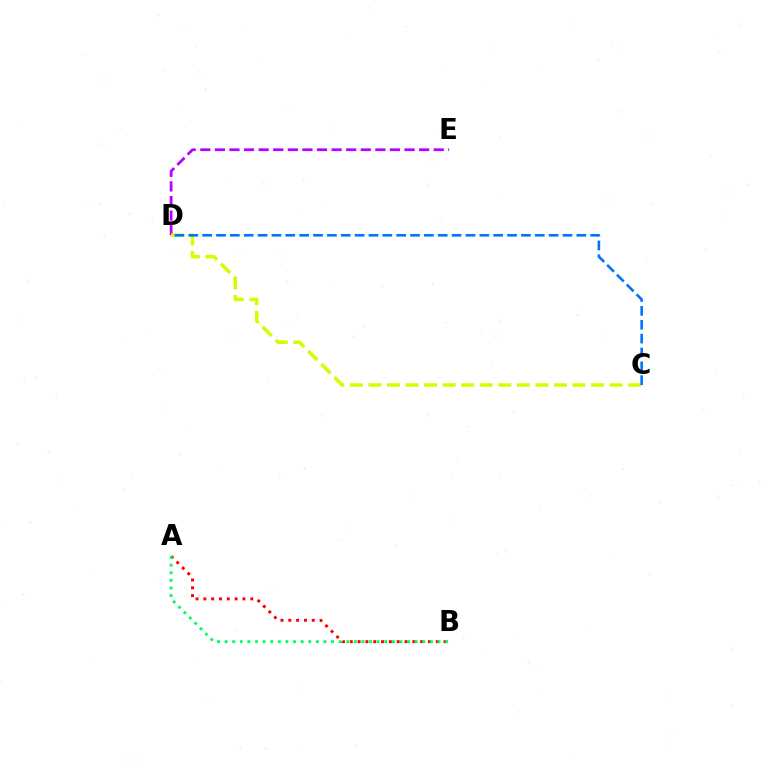{('A', 'B'): [{'color': '#ff0000', 'line_style': 'dotted', 'thickness': 2.12}, {'color': '#00ff5c', 'line_style': 'dotted', 'thickness': 2.07}], ('D', 'E'): [{'color': '#b900ff', 'line_style': 'dashed', 'thickness': 1.98}], ('C', 'D'): [{'color': '#d1ff00', 'line_style': 'dashed', 'thickness': 2.52}, {'color': '#0074ff', 'line_style': 'dashed', 'thickness': 1.88}]}